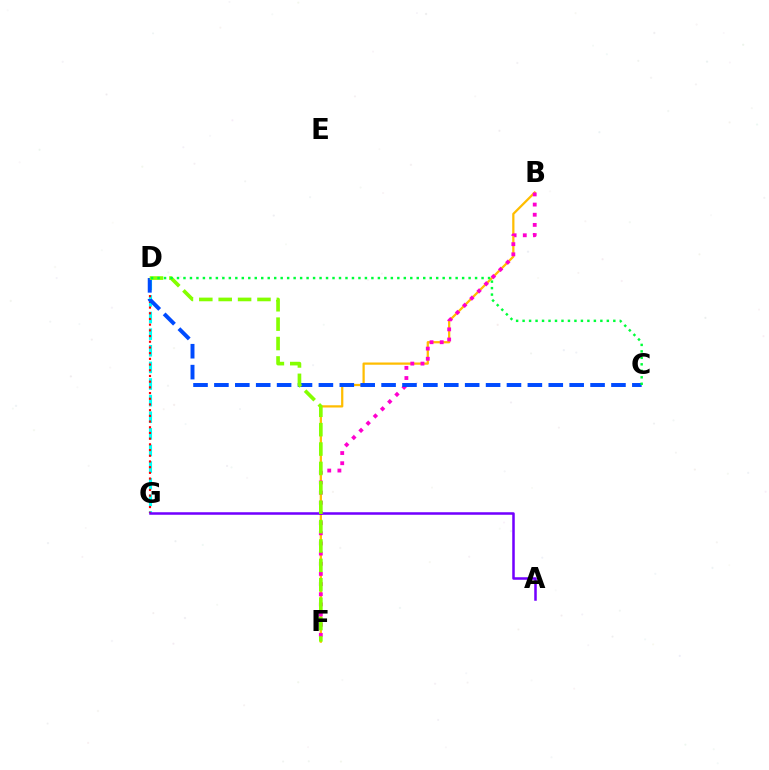{('D', 'G'): [{'color': '#00fff6', 'line_style': 'dashed', 'thickness': 2.26}, {'color': '#ff0000', 'line_style': 'dotted', 'thickness': 1.55}], ('B', 'F'): [{'color': '#ffbd00', 'line_style': 'solid', 'thickness': 1.62}, {'color': '#ff00cf', 'line_style': 'dotted', 'thickness': 2.76}], ('C', 'D'): [{'color': '#004bff', 'line_style': 'dashed', 'thickness': 2.84}, {'color': '#00ff39', 'line_style': 'dotted', 'thickness': 1.76}], ('A', 'G'): [{'color': '#7200ff', 'line_style': 'solid', 'thickness': 1.82}], ('D', 'F'): [{'color': '#84ff00', 'line_style': 'dashed', 'thickness': 2.63}]}